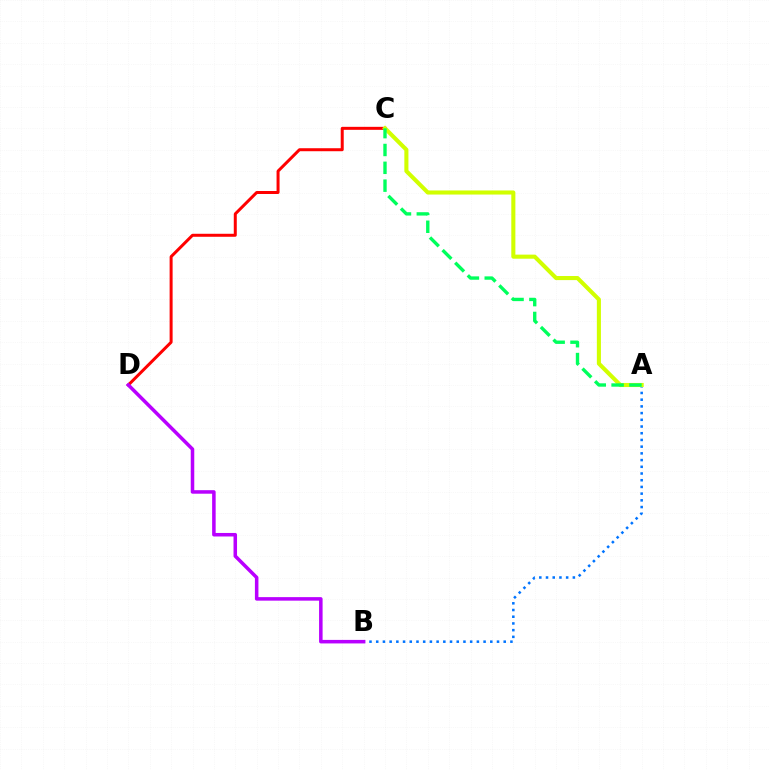{('A', 'B'): [{'color': '#0074ff', 'line_style': 'dotted', 'thickness': 1.82}], ('C', 'D'): [{'color': '#ff0000', 'line_style': 'solid', 'thickness': 2.16}], ('B', 'D'): [{'color': '#b900ff', 'line_style': 'solid', 'thickness': 2.54}], ('A', 'C'): [{'color': '#d1ff00', 'line_style': 'solid', 'thickness': 2.94}, {'color': '#00ff5c', 'line_style': 'dashed', 'thickness': 2.42}]}